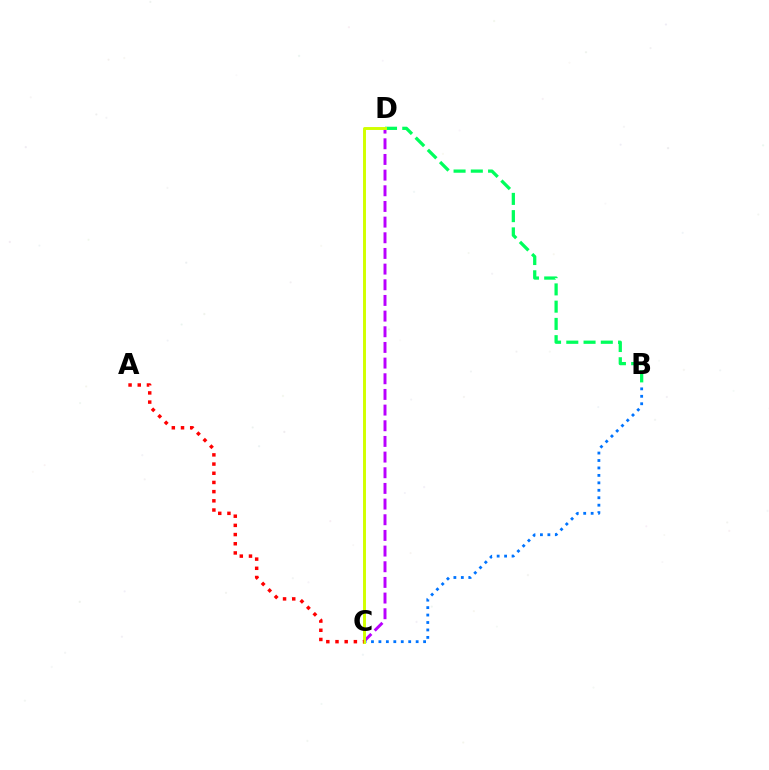{('C', 'D'): [{'color': '#b900ff', 'line_style': 'dashed', 'thickness': 2.13}, {'color': '#d1ff00', 'line_style': 'solid', 'thickness': 2.12}], ('B', 'C'): [{'color': '#0074ff', 'line_style': 'dotted', 'thickness': 2.02}], ('B', 'D'): [{'color': '#00ff5c', 'line_style': 'dashed', 'thickness': 2.34}], ('A', 'C'): [{'color': '#ff0000', 'line_style': 'dotted', 'thickness': 2.5}]}